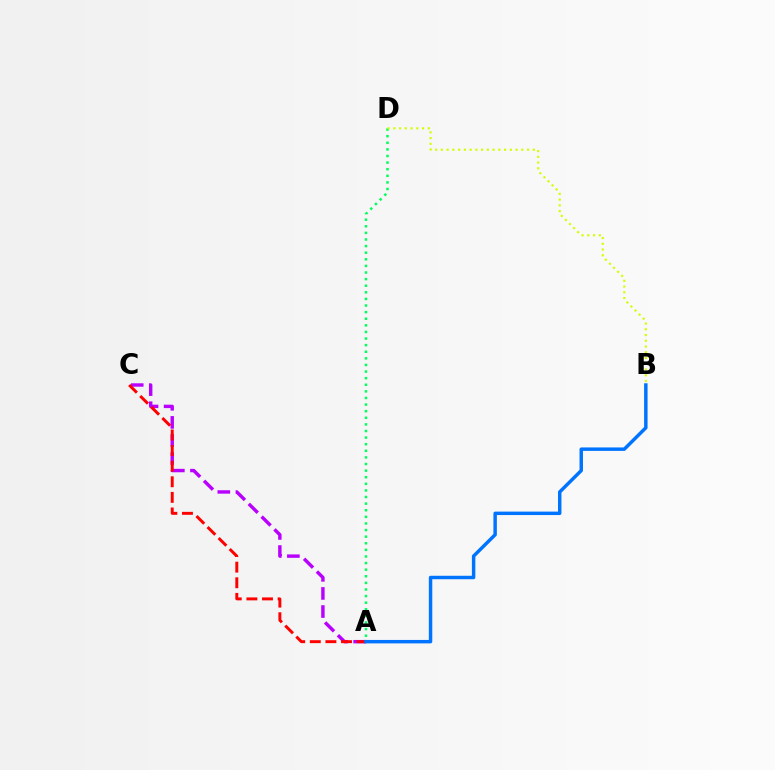{('A', 'C'): [{'color': '#b900ff', 'line_style': 'dashed', 'thickness': 2.46}, {'color': '#ff0000', 'line_style': 'dashed', 'thickness': 2.12}], ('A', 'D'): [{'color': '#00ff5c', 'line_style': 'dotted', 'thickness': 1.79}], ('A', 'B'): [{'color': '#0074ff', 'line_style': 'solid', 'thickness': 2.49}], ('B', 'D'): [{'color': '#d1ff00', 'line_style': 'dotted', 'thickness': 1.56}]}